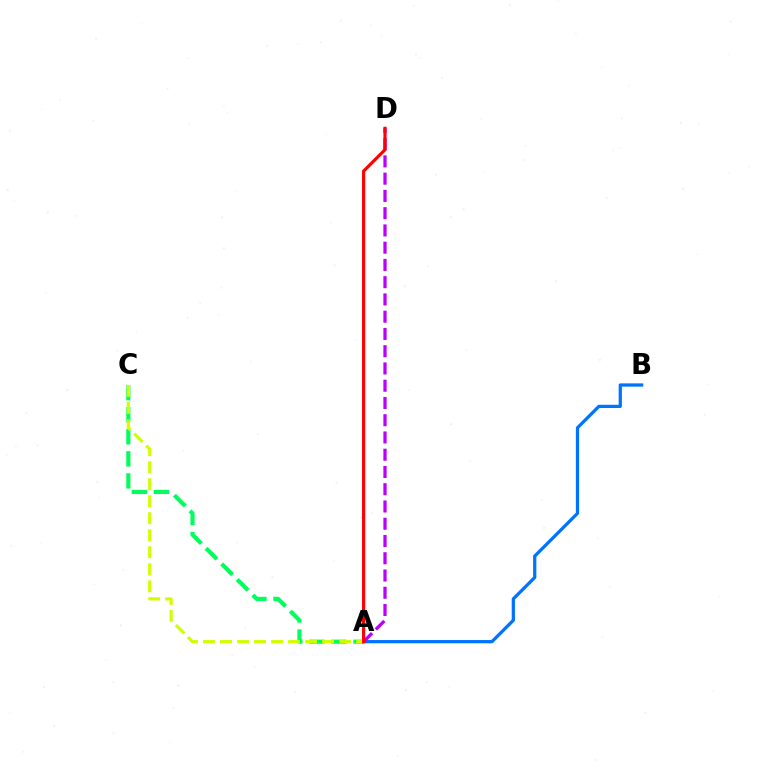{('A', 'C'): [{'color': '#00ff5c', 'line_style': 'dashed', 'thickness': 3.0}, {'color': '#d1ff00', 'line_style': 'dashed', 'thickness': 2.31}], ('A', 'B'): [{'color': '#0074ff', 'line_style': 'solid', 'thickness': 2.34}], ('A', 'D'): [{'color': '#b900ff', 'line_style': 'dashed', 'thickness': 2.34}, {'color': '#ff0000', 'line_style': 'solid', 'thickness': 2.28}]}